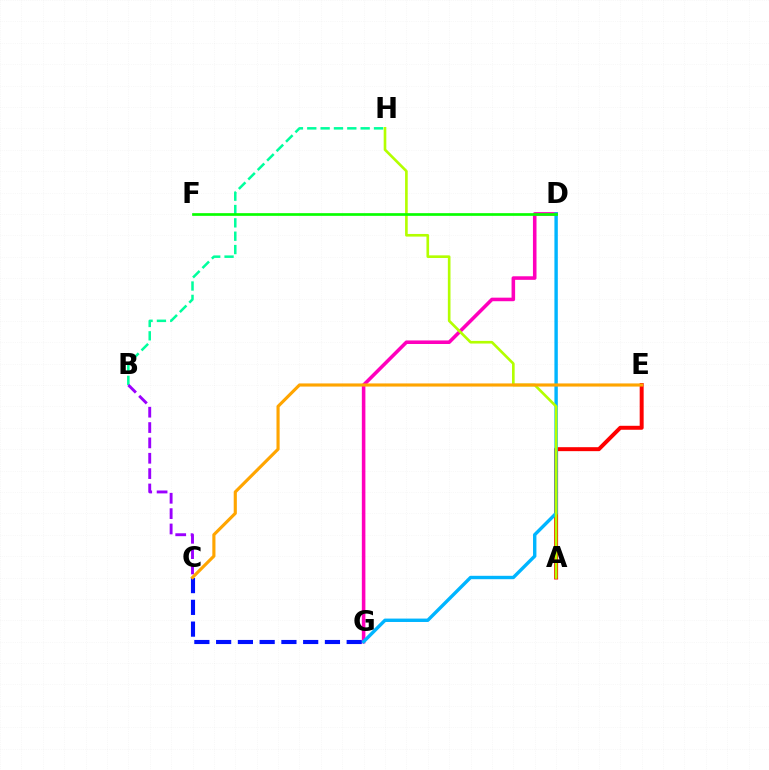{('D', 'G'): [{'color': '#ff00bd', 'line_style': 'solid', 'thickness': 2.56}, {'color': '#00b5ff', 'line_style': 'solid', 'thickness': 2.45}], ('A', 'E'): [{'color': '#ff0000', 'line_style': 'solid', 'thickness': 2.85}], ('B', 'H'): [{'color': '#00ff9d', 'line_style': 'dashed', 'thickness': 1.81}], ('C', 'G'): [{'color': '#0010ff', 'line_style': 'dashed', 'thickness': 2.96}], ('B', 'C'): [{'color': '#9b00ff', 'line_style': 'dashed', 'thickness': 2.09}], ('A', 'H'): [{'color': '#b3ff00', 'line_style': 'solid', 'thickness': 1.9}], ('C', 'E'): [{'color': '#ffa500', 'line_style': 'solid', 'thickness': 2.26}], ('D', 'F'): [{'color': '#08ff00', 'line_style': 'solid', 'thickness': 1.93}]}